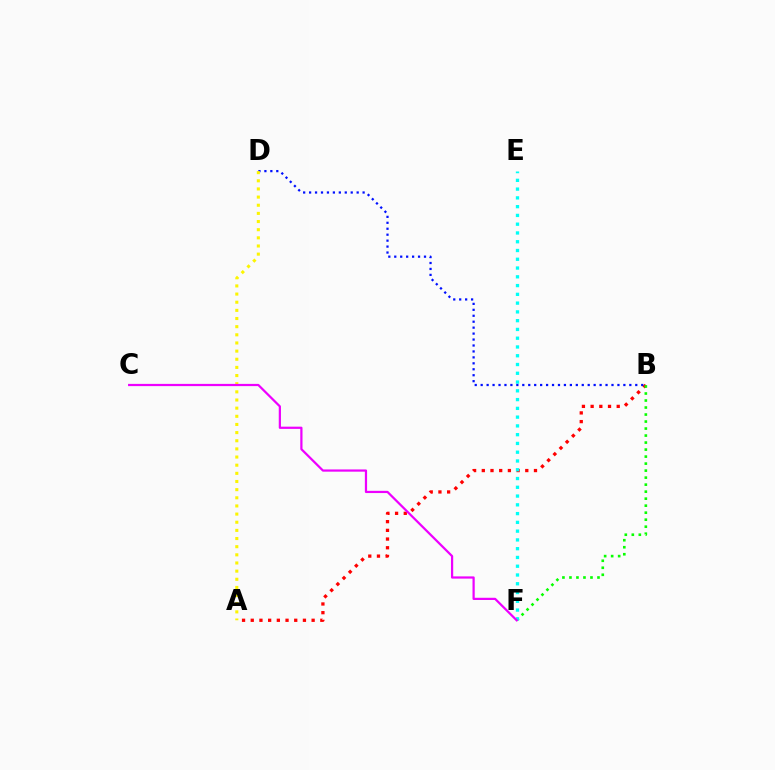{('A', 'B'): [{'color': '#ff0000', 'line_style': 'dotted', 'thickness': 2.36}], ('B', 'F'): [{'color': '#08ff00', 'line_style': 'dotted', 'thickness': 1.9}], ('E', 'F'): [{'color': '#00fff6', 'line_style': 'dotted', 'thickness': 2.38}], ('B', 'D'): [{'color': '#0010ff', 'line_style': 'dotted', 'thickness': 1.62}], ('A', 'D'): [{'color': '#fcf500', 'line_style': 'dotted', 'thickness': 2.21}], ('C', 'F'): [{'color': '#ee00ff', 'line_style': 'solid', 'thickness': 1.6}]}